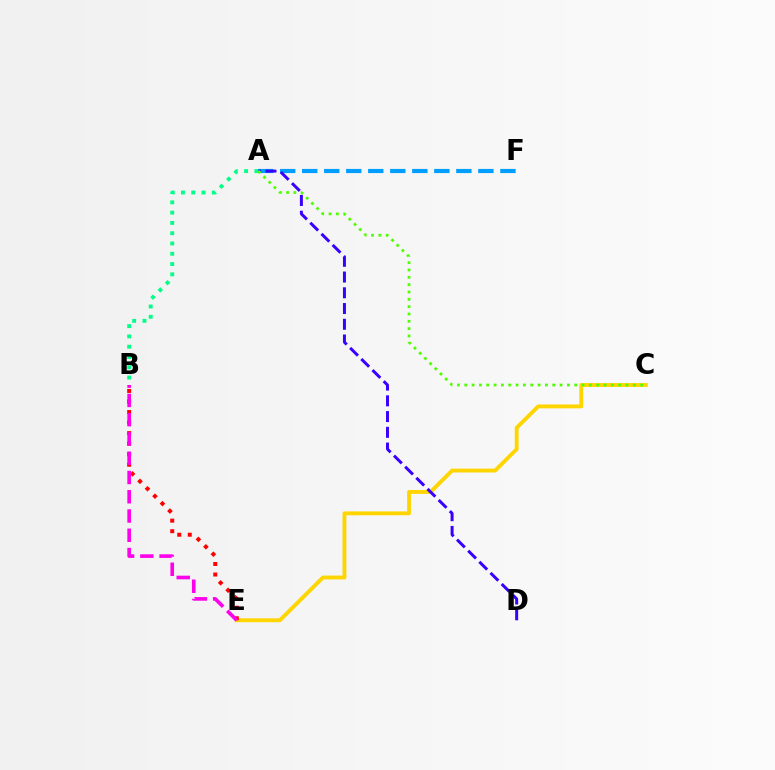{('C', 'E'): [{'color': '#ffd500', 'line_style': 'solid', 'thickness': 2.79}], ('A', 'F'): [{'color': '#009eff', 'line_style': 'dashed', 'thickness': 2.99}], ('A', 'D'): [{'color': '#3700ff', 'line_style': 'dashed', 'thickness': 2.14}], ('B', 'E'): [{'color': '#ff0000', 'line_style': 'dotted', 'thickness': 2.86}, {'color': '#ff00ed', 'line_style': 'dashed', 'thickness': 2.62}], ('A', 'B'): [{'color': '#00ff86', 'line_style': 'dotted', 'thickness': 2.79}], ('A', 'C'): [{'color': '#4fff00', 'line_style': 'dotted', 'thickness': 1.99}]}